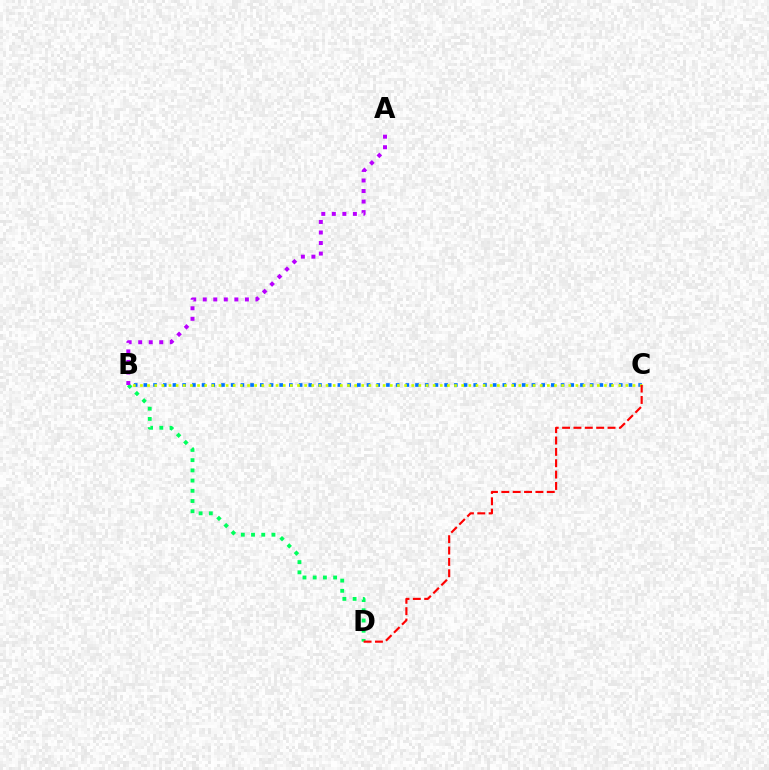{('B', 'D'): [{'color': '#00ff5c', 'line_style': 'dotted', 'thickness': 2.77}], ('B', 'C'): [{'color': '#0074ff', 'line_style': 'dotted', 'thickness': 2.64}, {'color': '#d1ff00', 'line_style': 'dotted', 'thickness': 1.94}], ('C', 'D'): [{'color': '#ff0000', 'line_style': 'dashed', 'thickness': 1.54}], ('A', 'B'): [{'color': '#b900ff', 'line_style': 'dotted', 'thickness': 2.86}]}